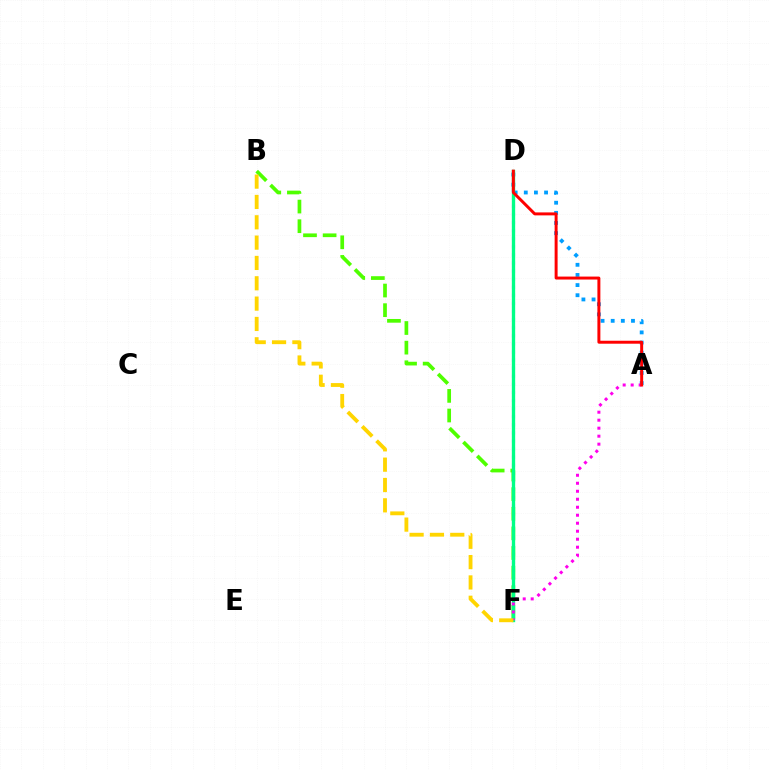{('B', 'F'): [{'color': '#4fff00', 'line_style': 'dashed', 'thickness': 2.67}, {'color': '#ffd500', 'line_style': 'dashed', 'thickness': 2.76}], ('D', 'F'): [{'color': '#3700ff', 'line_style': 'dotted', 'thickness': 2.2}, {'color': '#00ff86', 'line_style': 'solid', 'thickness': 2.4}], ('A', 'D'): [{'color': '#009eff', 'line_style': 'dotted', 'thickness': 2.75}, {'color': '#ff0000', 'line_style': 'solid', 'thickness': 2.13}], ('A', 'F'): [{'color': '#ff00ed', 'line_style': 'dotted', 'thickness': 2.17}]}